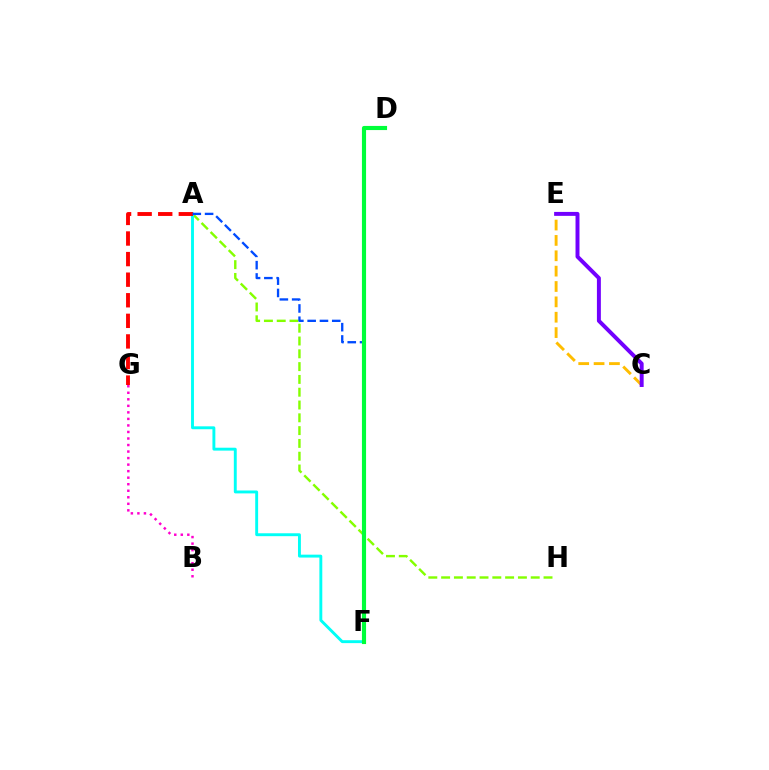{('C', 'E'): [{'color': '#ffbd00', 'line_style': 'dashed', 'thickness': 2.09}, {'color': '#7200ff', 'line_style': 'solid', 'thickness': 2.85}], ('A', 'H'): [{'color': '#84ff00', 'line_style': 'dashed', 'thickness': 1.74}], ('A', 'F'): [{'color': '#00fff6', 'line_style': 'solid', 'thickness': 2.09}, {'color': '#004bff', 'line_style': 'dashed', 'thickness': 1.67}], ('A', 'G'): [{'color': '#ff0000', 'line_style': 'dashed', 'thickness': 2.8}], ('D', 'F'): [{'color': '#00ff39', 'line_style': 'solid', 'thickness': 2.98}], ('B', 'G'): [{'color': '#ff00cf', 'line_style': 'dotted', 'thickness': 1.77}]}